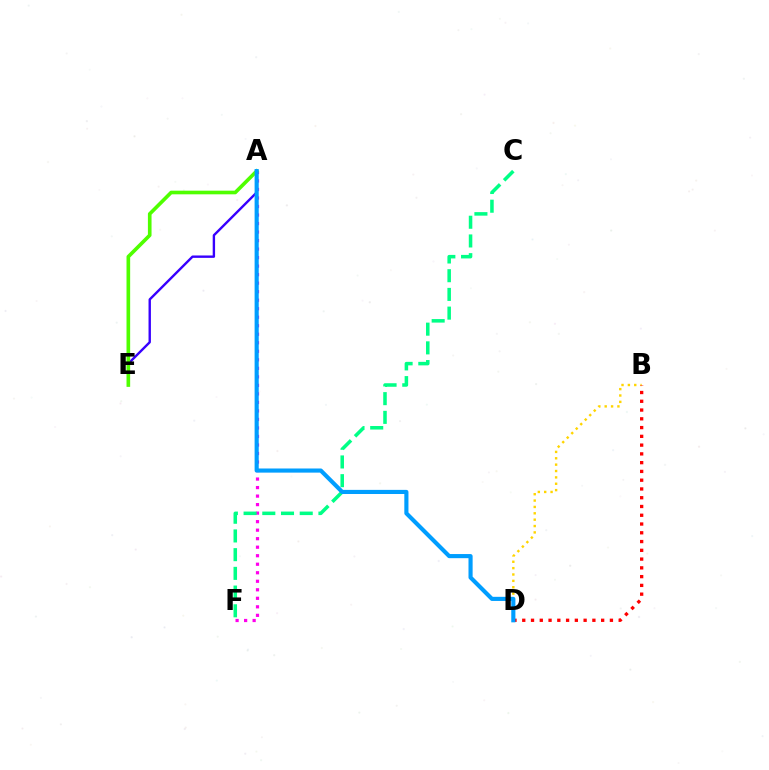{('A', 'F'): [{'color': '#ff00ed', 'line_style': 'dotted', 'thickness': 2.31}], ('A', 'E'): [{'color': '#3700ff', 'line_style': 'solid', 'thickness': 1.72}, {'color': '#4fff00', 'line_style': 'solid', 'thickness': 2.62}], ('B', 'D'): [{'color': '#ffd500', 'line_style': 'dotted', 'thickness': 1.73}, {'color': '#ff0000', 'line_style': 'dotted', 'thickness': 2.38}], ('C', 'F'): [{'color': '#00ff86', 'line_style': 'dashed', 'thickness': 2.54}], ('A', 'D'): [{'color': '#009eff', 'line_style': 'solid', 'thickness': 2.97}]}